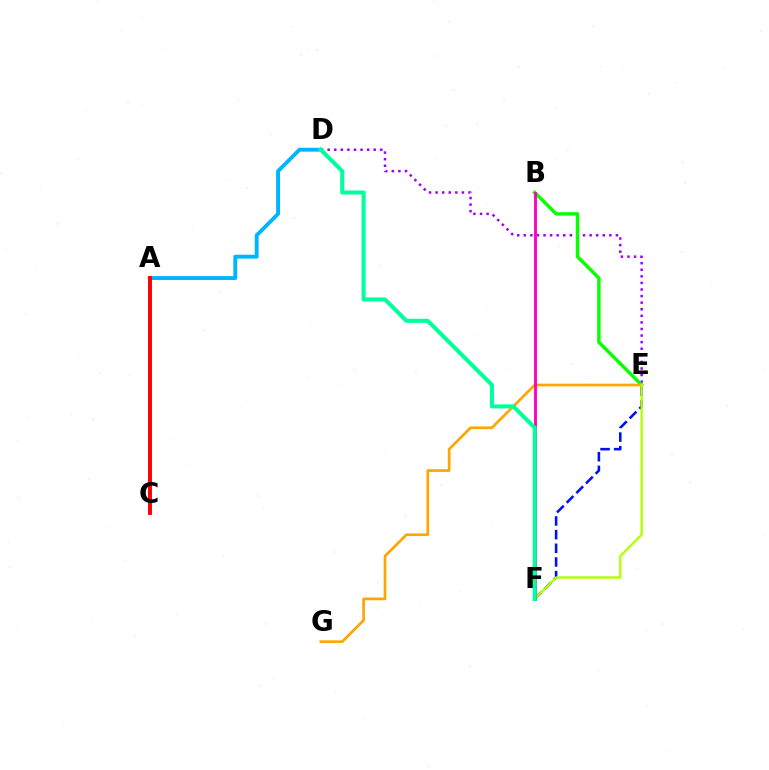{('D', 'E'): [{'color': '#9b00ff', 'line_style': 'dotted', 'thickness': 1.79}], ('B', 'E'): [{'color': '#08ff00', 'line_style': 'solid', 'thickness': 2.47}], ('A', 'D'): [{'color': '#00b5ff', 'line_style': 'solid', 'thickness': 2.79}], ('E', 'F'): [{'color': '#0010ff', 'line_style': 'dashed', 'thickness': 1.86}, {'color': '#b3ff00', 'line_style': 'solid', 'thickness': 1.71}], ('E', 'G'): [{'color': '#ffa500', 'line_style': 'solid', 'thickness': 1.93}], ('A', 'C'): [{'color': '#ff0000', 'line_style': 'solid', 'thickness': 2.81}], ('B', 'F'): [{'color': '#ff00bd', 'line_style': 'solid', 'thickness': 2.06}], ('D', 'F'): [{'color': '#00ff9d', 'line_style': 'solid', 'thickness': 2.91}]}